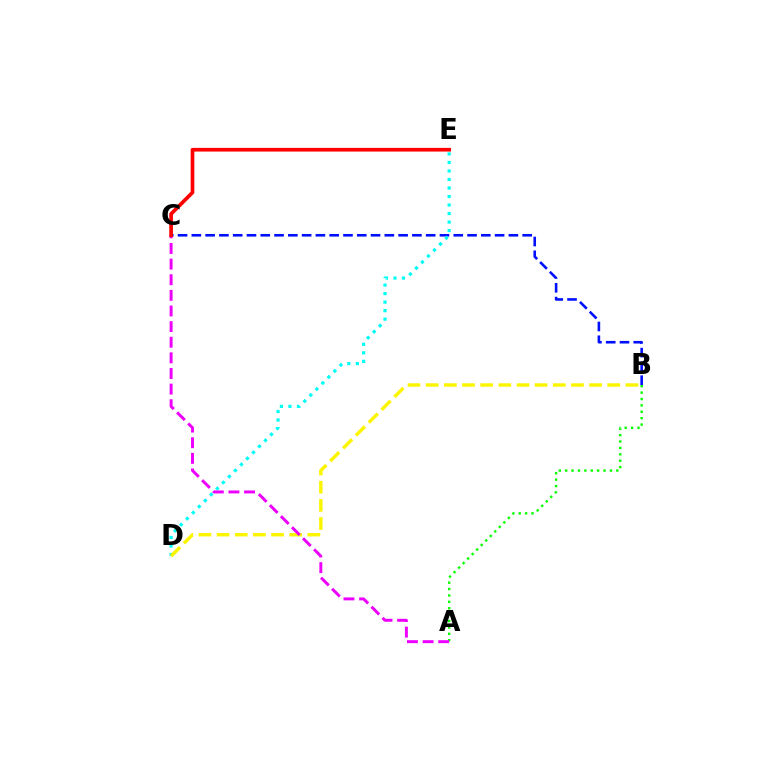{('B', 'C'): [{'color': '#0010ff', 'line_style': 'dashed', 'thickness': 1.87}], ('D', 'E'): [{'color': '#00fff6', 'line_style': 'dotted', 'thickness': 2.31}], ('B', 'D'): [{'color': '#fcf500', 'line_style': 'dashed', 'thickness': 2.47}], ('A', 'B'): [{'color': '#08ff00', 'line_style': 'dotted', 'thickness': 1.74}], ('A', 'C'): [{'color': '#ee00ff', 'line_style': 'dashed', 'thickness': 2.12}], ('C', 'E'): [{'color': '#ff0000', 'line_style': 'solid', 'thickness': 2.66}]}